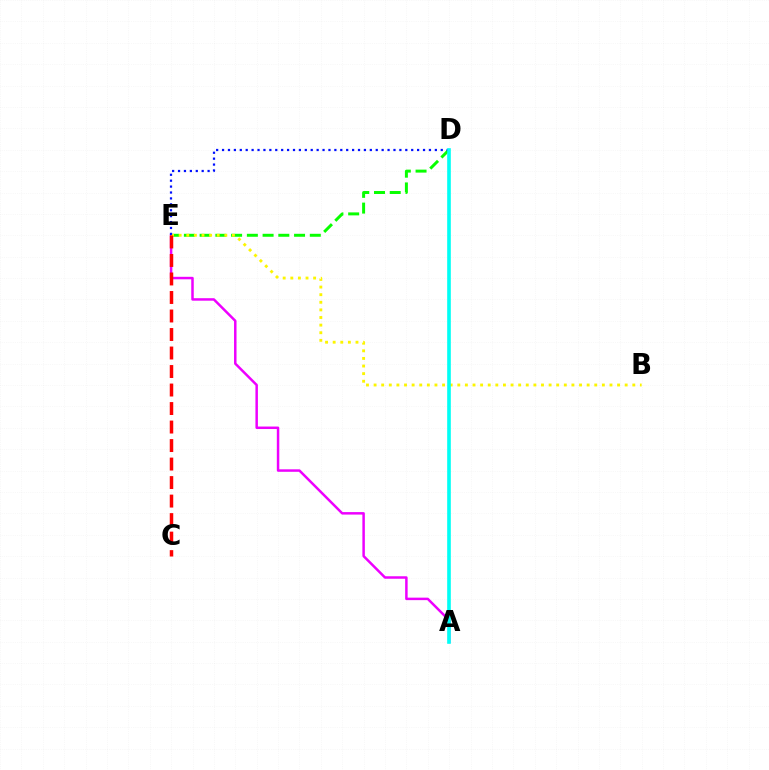{('A', 'E'): [{'color': '#ee00ff', 'line_style': 'solid', 'thickness': 1.79}], ('D', 'E'): [{'color': '#08ff00', 'line_style': 'dashed', 'thickness': 2.14}, {'color': '#0010ff', 'line_style': 'dotted', 'thickness': 1.61}], ('B', 'E'): [{'color': '#fcf500', 'line_style': 'dotted', 'thickness': 2.07}], ('C', 'E'): [{'color': '#ff0000', 'line_style': 'dashed', 'thickness': 2.51}], ('A', 'D'): [{'color': '#00fff6', 'line_style': 'solid', 'thickness': 2.62}]}